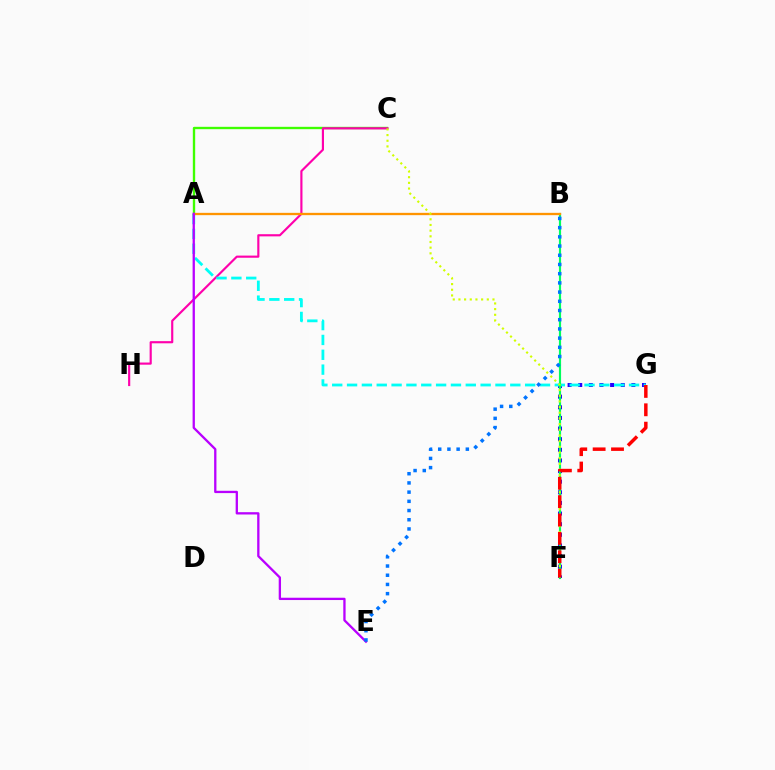{('A', 'C'): [{'color': '#3dff00', 'line_style': 'solid', 'thickness': 1.69}], ('C', 'H'): [{'color': '#ff00ac', 'line_style': 'solid', 'thickness': 1.55}], ('F', 'G'): [{'color': '#2500ff', 'line_style': 'dotted', 'thickness': 2.89}, {'color': '#ff0000', 'line_style': 'dashed', 'thickness': 2.5}], ('A', 'G'): [{'color': '#00fff6', 'line_style': 'dashed', 'thickness': 2.02}], ('B', 'F'): [{'color': '#00ff5c', 'line_style': 'solid', 'thickness': 1.56}], ('A', 'B'): [{'color': '#ff9400', 'line_style': 'solid', 'thickness': 1.66}], ('C', 'F'): [{'color': '#d1ff00', 'line_style': 'dotted', 'thickness': 1.54}], ('A', 'E'): [{'color': '#b900ff', 'line_style': 'solid', 'thickness': 1.66}], ('B', 'E'): [{'color': '#0074ff', 'line_style': 'dotted', 'thickness': 2.5}]}